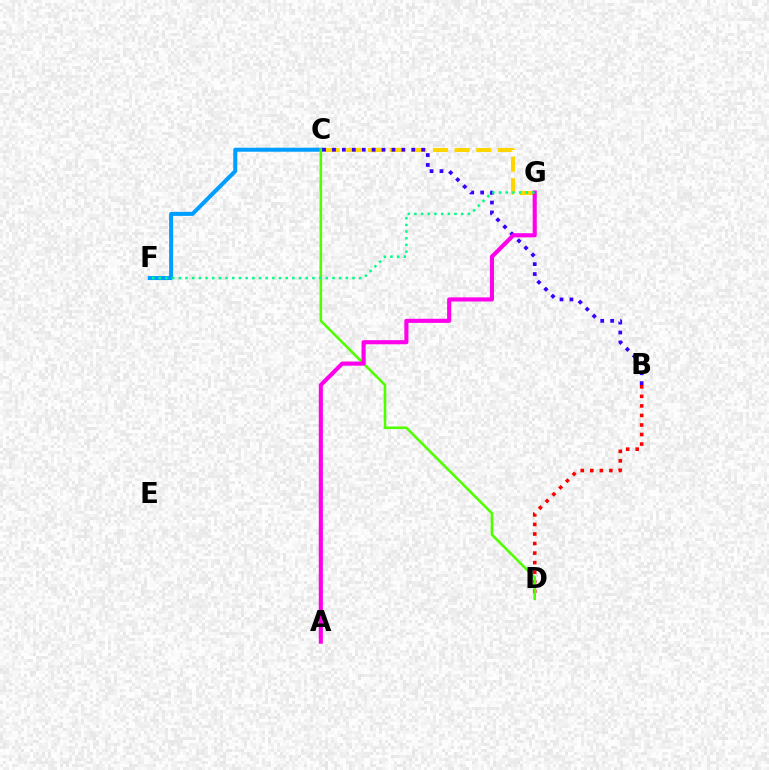{('C', 'G'): [{'color': '#ffd500', 'line_style': 'dashed', 'thickness': 2.94}], ('B', 'D'): [{'color': '#ff0000', 'line_style': 'dotted', 'thickness': 2.59}], ('C', 'F'): [{'color': '#009eff', 'line_style': 'solid', 'thickness': 2.89}], ('C', 'D'): [{'color': '#4fff00', 'line_style': 'solid', 'thickness': 1.86}], ('B', 'C'): [{'color': '#3700ff', 'line_style': 'dotted', 'thickness': 2.69}], ('A', 'G'): [{'color': '#ff00ed', 'line_style': 'solid', 'thickness': 2.96}], ('F', 'G'): [{'color': '#00ff86', 'line_style': 'dotted', 'thickness': 1.81}]}